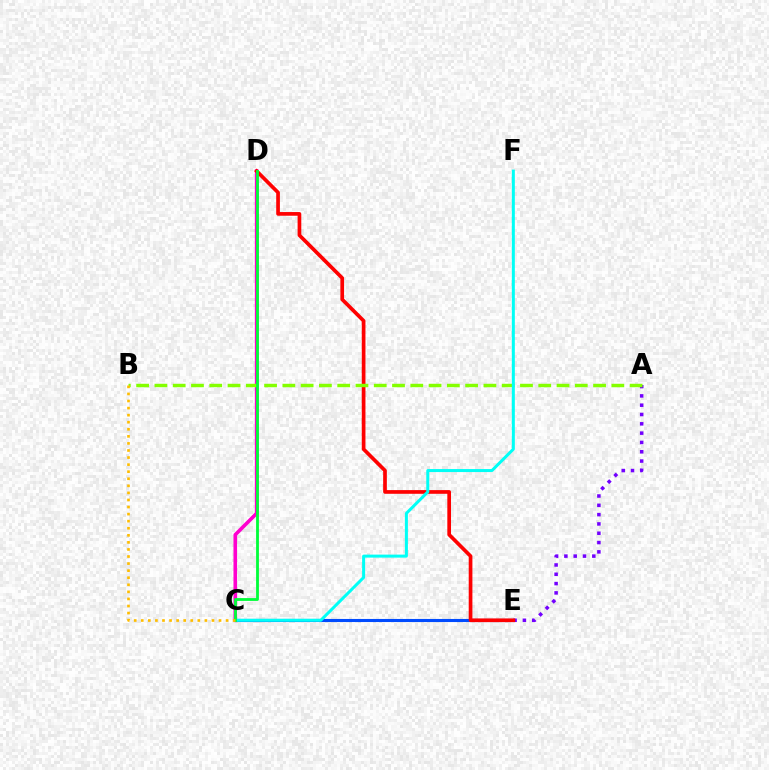{('A', 'E'): [{'color': '#7200ff', 'line_style': 'dotted', 'thickness': 2.53}], ('C', 'E'): [{'color': '#004bff', 'line_style': 'solid', 'thickness': 2.23}], ('C', 'D'): [{'color': '#ff00cf', 'line_style': 'solid', 'thickness': 2.6}, {'color': '#00ff39', 'line_style': 'solid', 'thickness': 2.02}], ('D', 'E'): [{'color': '#ff0000', 'line_style': 'solid', 'thickness': 2.66}], ('A', 'B'): [{'color': '#84ff00', 'line_style': 'dashed', 'thickness': 2.48}], ('C', 'F'): [{'color': '#00fff6', 'line_style': 'solid', 'thickness': 2.17}], ('B', 'C'): [{'color': '#ffbd00', 'line_style': 'dotted', 'thickness': 1.92}]}